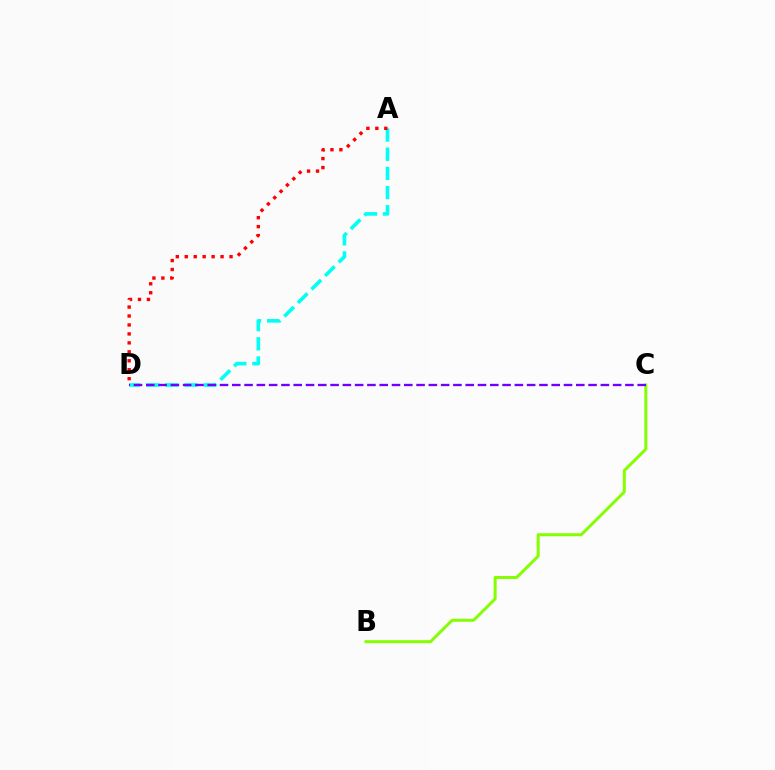{('A', 'D'): [{'color': '#00fff6', 'line_style': 'dashed', 'thickness': 2.61}, {'color': '#ff0000', 'line_style': 'dotted', 'thickness': 2.43}], ('B', 'C'): [{'color': '#84ff00', 'line_style': 'solid', 'thickness': 2.15}], ('C', 'D'): [{'color': '#7200ff', 'line_style': 'dashed', 'thickness': 1.67}]}